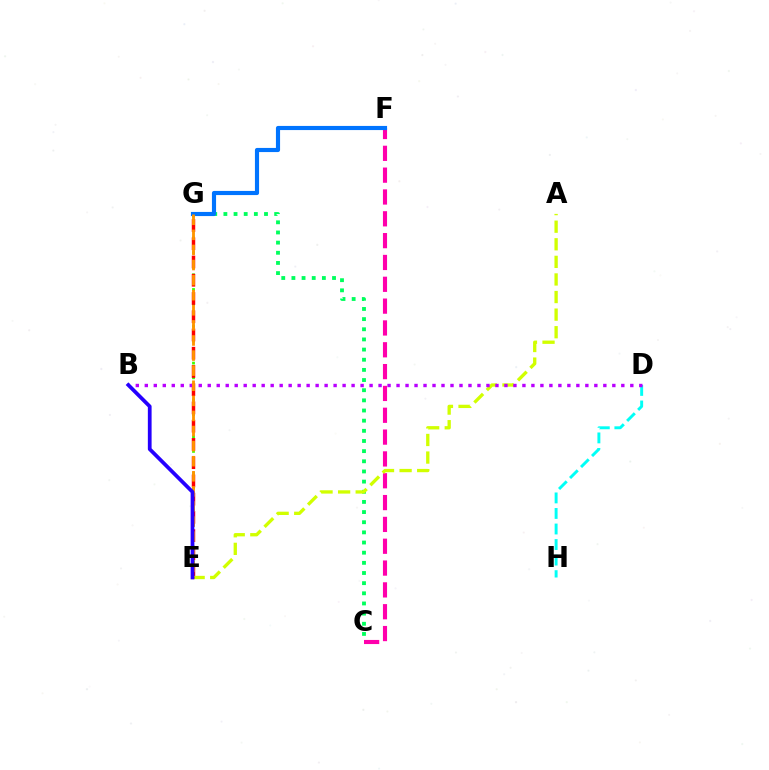{('C', 'G'): [{'color': '#00ff5c', 'line_style': 'dotted', 'thickness': 2.76}], ('E', 'G'): [{'color': '#3dff00', 'line_style': 'dotted', 'thickness': 2.0}, {'color': '#ff0000', 'line_style': 'dashed', 'thickness': 2.48}, {'color': '#ff9400', 'line_style': 'dashed', 'thickness': 2.05}], ('C', 'F'): [{'color': '#ff00ac', 'line_style': 'dashed', 'thickness': 2.97}], ('A', 'E'): [{'color': '#d1ff00', 'line_style': 'dashed', 'thickness': 2.39}], ('F', 'G'): [{'color': '#0074ff', 'line_style': 'solid', 'thickness': 2.98}], ('D', 'H'): [{'color': '#00fff6', 'line_style': 'dashed', 'thickness': 2.11}], ('B', 'D'): [{'color': '#b900ff', 'line_style': 'dotted', 'thickness': 2.44}], ('B', 'E'): [{'color': '#2500ff', 'line_style': 'solid', 'thickness': 2.7}]}